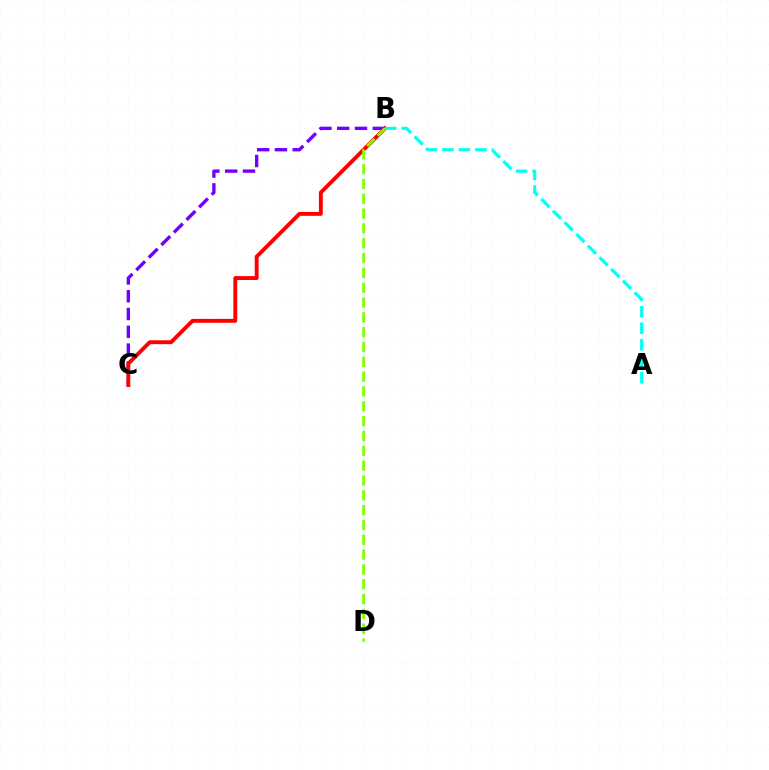{('B', 'C'): [{'color': '#7200ff', 'line_style': 'dashed', 'thickness': 2.42}, {'color': '#ff0000', 'line_style': 'solid', 'thickness': 2.8}], ('B', 'D'): [{'color': '#84ff00', 'line_style': 'dashed', 'thickness': 2.01}], ('A', 'B'): [{'color': '#00fff6', 'line_style': 'dashed', 'thickness': 2.24}]}